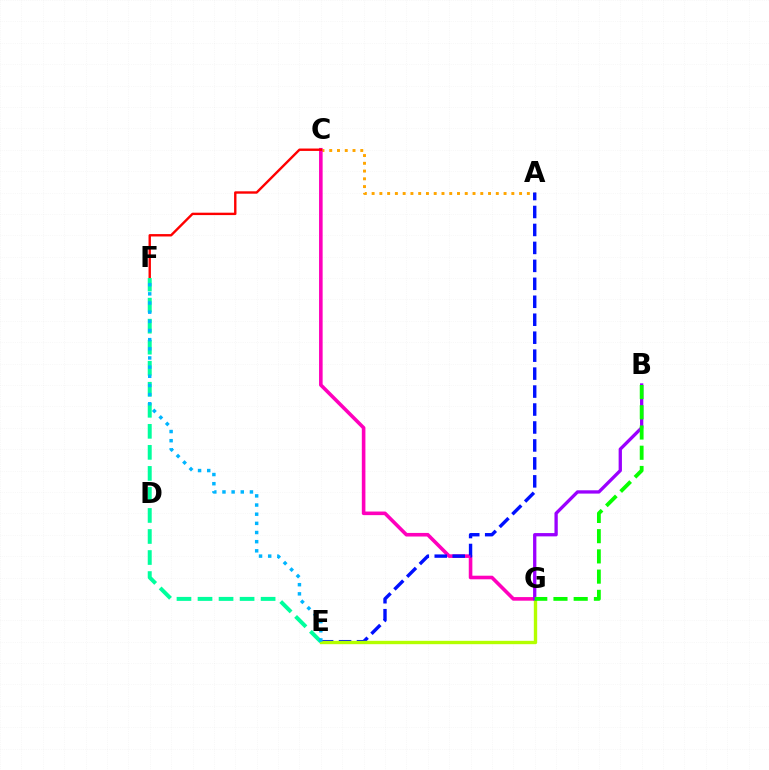{('A', 'C'): [{'color': '#ffa500', 'line_style': 'dotted', 'thickness': 2.11}], ('C', 'G'): [{'color': '#ff00bd', 'line_style': 'solid', 'thickness': 2.59}], ('A', 'E'): [{'color': '#0010ff', 'line_style': 'dashed', 'thickness': 2.44}], ('C', 'F'): [{'color': '#ff0000', 'line_style': 'solid', 'thickness': 1.72}], ('E', 'G'): [{'color': '#b3ff00', 'line_style': 'solid', 'thickness': 2.42}], ('B', 'G'): [{'color': '#9b00ff', 'line_style': 'solid', 'thickness': 2.38}, {'color': '#08ff00', 'line_style': 'dashed', 'thickness': 2.75}], ('E', 'F'): [{'color': '#00ff9d', 'line_style': 'dashed', 'thickness': 2.86}, {'color': '#00b5ff', 'line_style': 'dotted', 'thickness': 2.49}]}